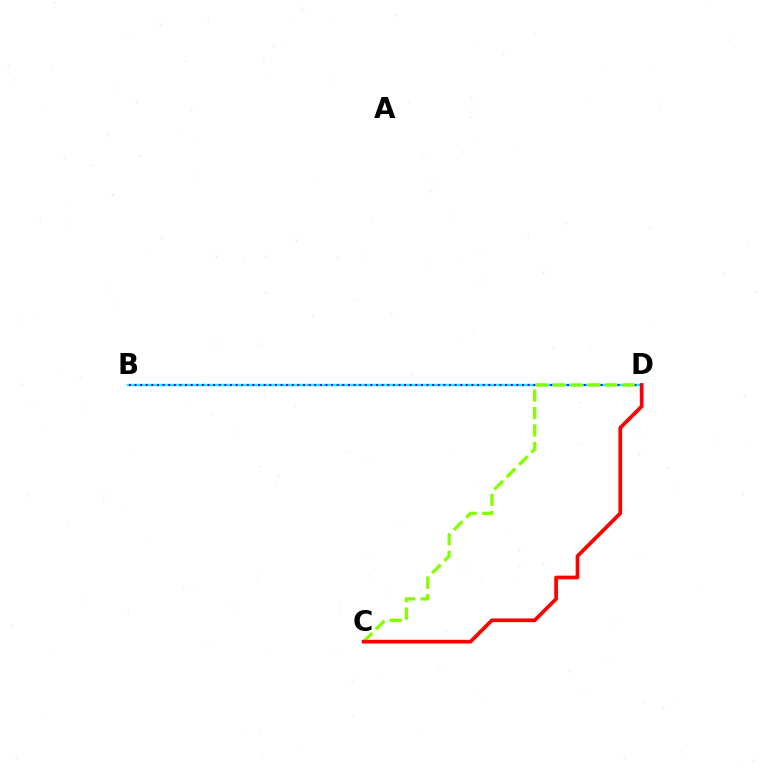{('B', 'D'): [{'color': '#00fff6', 'line_style': 'solid', 'thickness': 1.72}, {'color': '#7200ff', 'line_style': 'dotted', 'thickness': 1.53}], ('C', 'D'): [{'color': '#84ff00', 'line_style': 'dashed', 'thickness': 2.37}, {'color': '#ff0000', 'line_style': 'solid', 'thickness': 2.67}]}